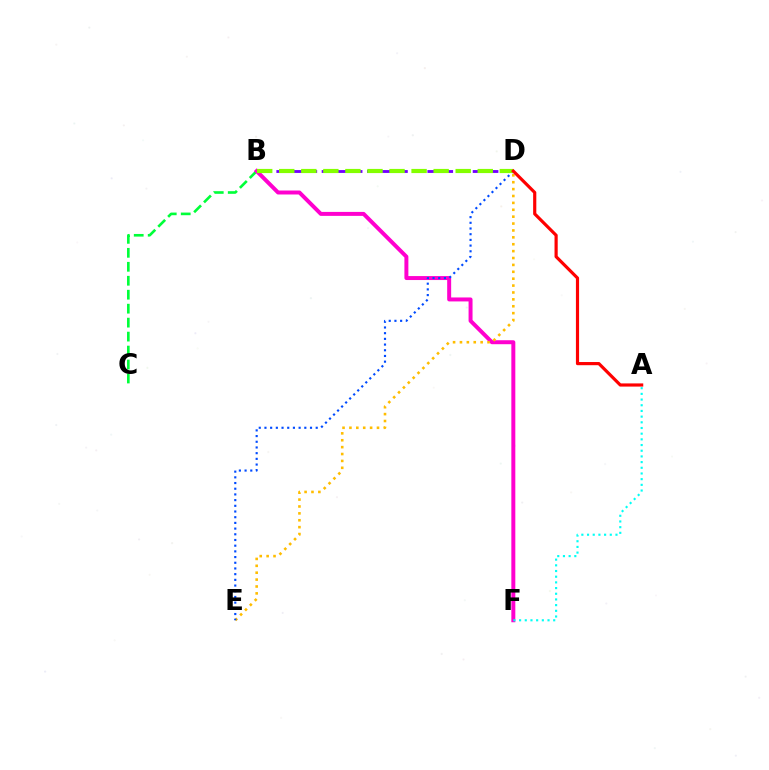{('B', 'C'): [{'color': '#00ff39', 'line_style': 'dashed', 'thickness': 1.9}], ('B', 'F'): [{'color': '#ff00cf', 'line_style': 'solid', 'thickness': 2.86}], ('D', 'E'): [{'color': '#ffbd00', 'line_style': 'dotted', 'thickness': 1.87}, {'color': '#004bff', 'line_style': 'dotted', 'thickness': 1.55}], ('B', 'D'): [{'color': '#7200ff', 'line_style': 'dashed', 'thickness': 2.05}, {'color': '#84ff00', 'line_style': 'dashed', 'thickness': 3.0}], ('A', 'D'): [{'color': '#ff0000', 'line_style': 'solid', 'thickness': 2.28}], ('A', 'F'): [{'color': '#00fff6', 'line_style': 'dotted', 'thickness': 1.54}]}